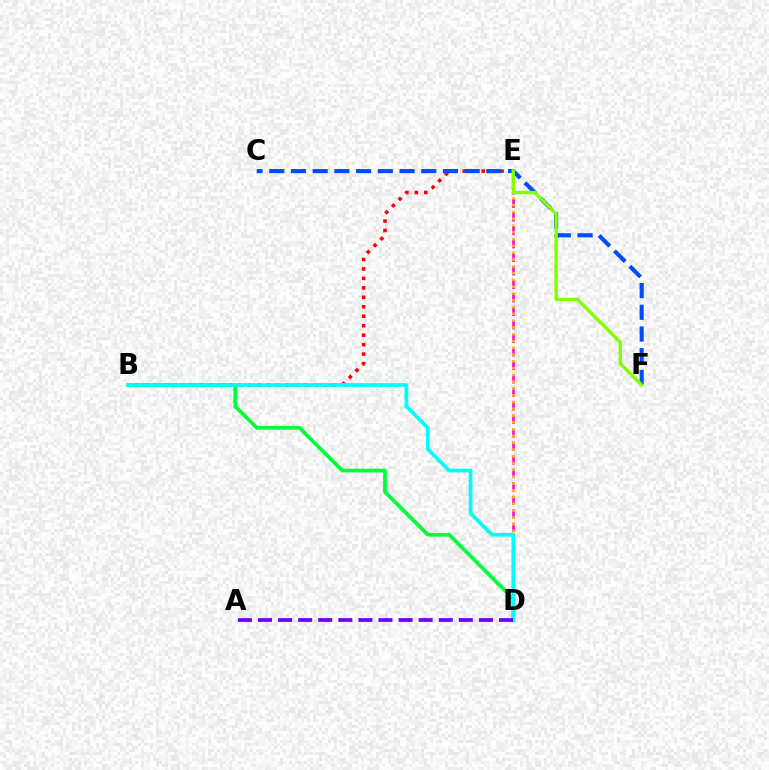{('B', 'D'): [{'color': '#00ff39', 'line_style': 'solid', 'thickness': 2.69}, {'color': '#00fff6', 'line_style': 'solid', 'thickness': 2.68}], ('B', 'E'): [{'color': '#ff0000', 'line_style': 'dotted', 'thickness': 2.57}], ('D', 'E'): [{'color': '#ff00cf', 'line_style': 'dashed', 'thickness': 1.83}, {'color': '#ffbd00', 'line_style': 'dotted', 'thickness': 1.84}], ('C', 'F'): [{'color': '#004bff', 'line_style': 'dashed', 'thickness': 2.95}], ('E', 'F'): [{'color': '#84ff00', 'line_style': 'solid', 'thickness': 2.44}], ('A', 'D'): [{'color': '#7200ff', 'line_style': 'dashed', 'thickness': 2.73}]}